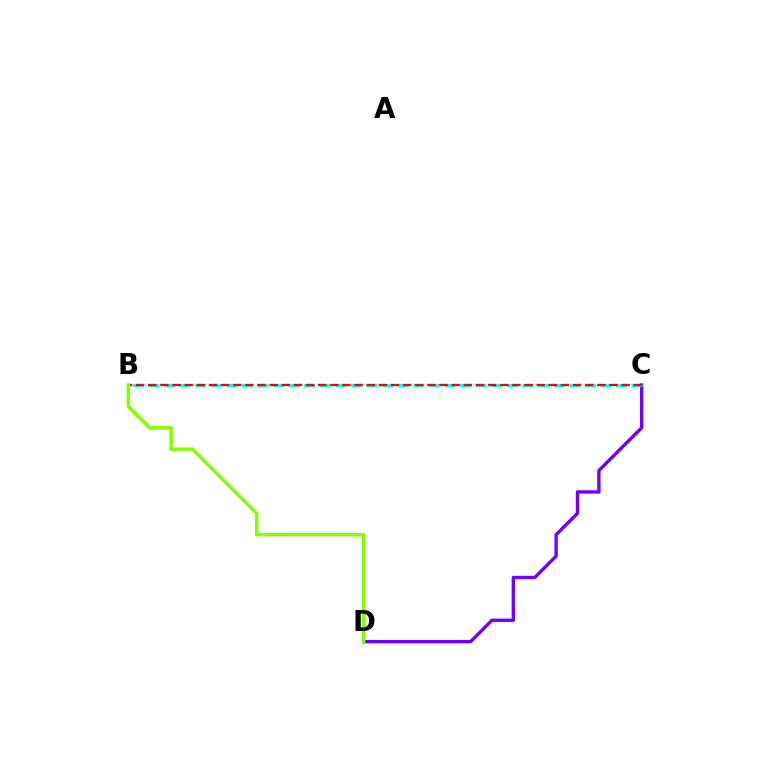{('C', 'D'): [{'color': '#7200ff', 'line_style': 'solid', 'thickness': 2.43}], ('B', 'C'): [{'color': '#00fff6', 'line_style': 'dashed', 'thickness': 2.12}, {'color': '#ff0000', 'line_style': 'dashed', 'thickness': 1.65}], ('B', 'D'): [{'color': '#84ff00', 'line_style': 'solid', 'thickness': 2.49}]}